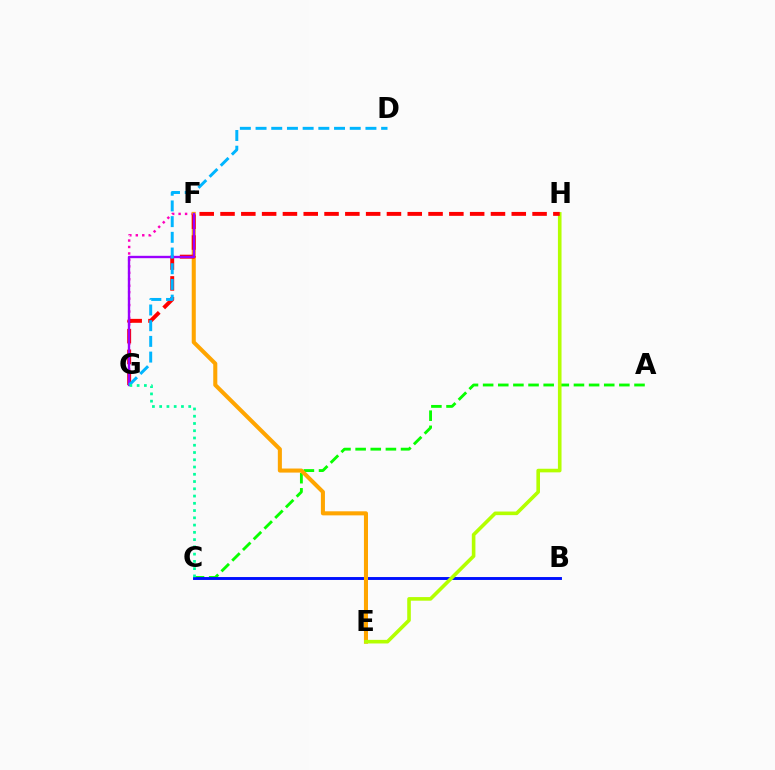{('A', 'C'): [{'color': '#08ff00', 'line_style': 'dashed', 'thickness': 2.06}], ('F', 'G'): [{'color': '#ff00bd', 'line_style': 'dotted', 'thickness': 1.75}, {'color': '#9b00ff', 'line_style': 'solid', 'thickness': 1.71}], ('B', 'C'): [{'color': '#0010ff', 'line_style': 'solid', 'thickness': 2.09}], ('E', 'F'): [{'color': '#ffa500', 'line_style': 'solid', 'thickness': 2.92}], ('E', 'H'): [{'color': '#b3ff00', 'line_style': 'solid', 'thickness': 2.6}], ('G', 'H'): [{'color': '#ff0000', 'line_style': 'dashed', 'thickness': 2.83}], ('D', 'G'): [{'color': '#00b5ff', 'line_style': 'dashed', 'thickness': 2.13}], ('C', 'G'): [{'color': '#00ff9d', 'line_style': 'dotted', 'thickness': 1.97}]}